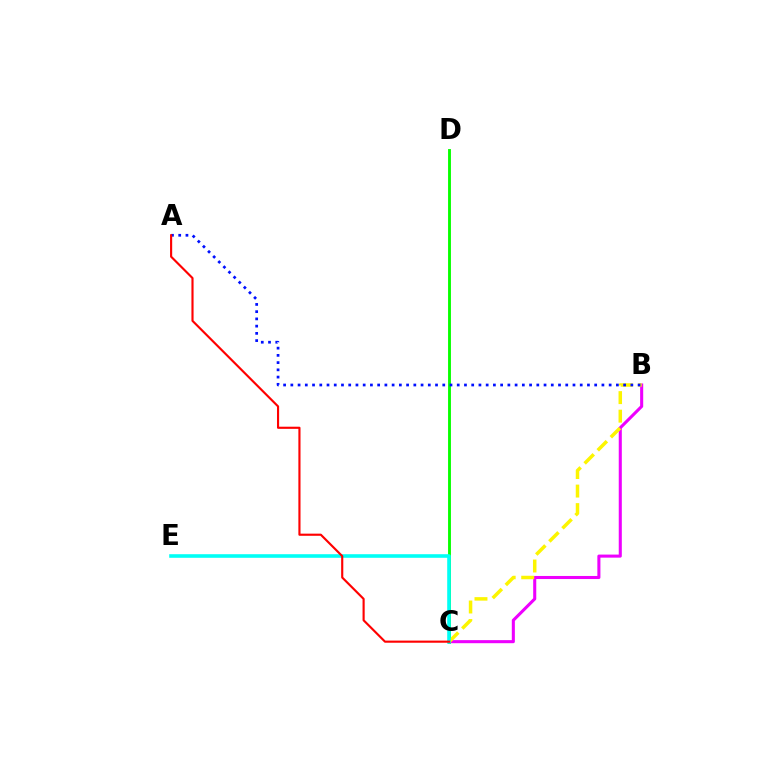{('C', 'D'): [{'color': '#08ff00', 'line_style': 'solid', 'thickness': 2.07}], ('B', 'C'): [{'color': '#ee00ff', 'line_style': 'solid', 'thickness': 2.21}, {'color': '#fcf500', 'line_style': 'dashed', 'thickness': 2.52}], ('A', 'B'): [{'color': '#0010ff', 'line_style': 'dotted', 'thickness': 1.97}], ('C', 'E'): [{'color': '#00fff6', 'line_style': 'solid', 'thickness': 2.58}], ('A', 'C'): [{'color': '#ff0000', 'line_style': 'solid', 'thickness': 1.54}]}